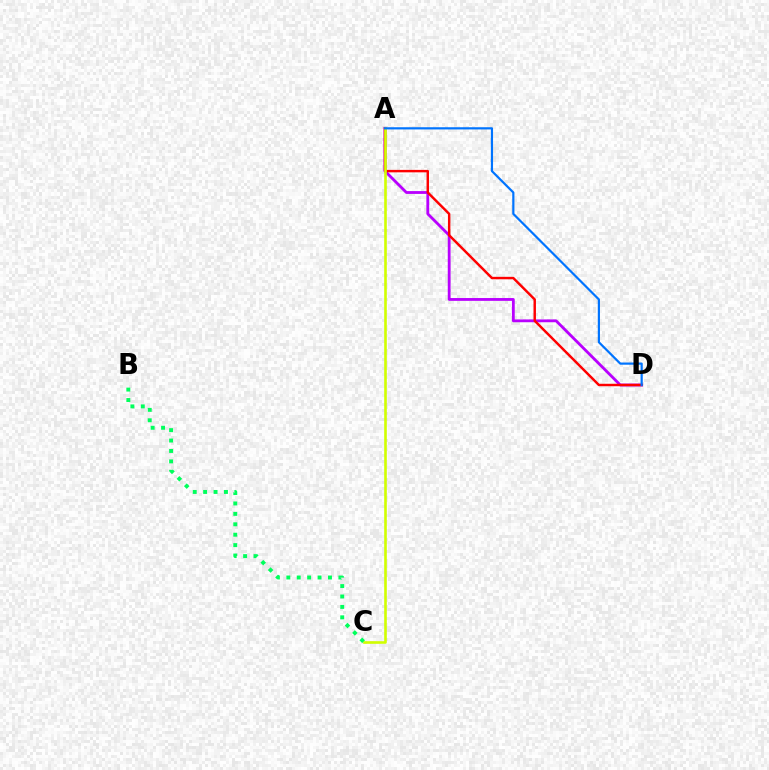{('A', 'D'): [{'color': '#b900ff', 'line_style': 'solid', 'thickness': 2.03}, {'color': '#ff0000', 'line_style': 'solid', 'thickness': 1.76}, {'color': '#0074ff', 'line_style': 'solid', 'thickness': 1.58}], ('A', 'C'): [{'color': '#d1ff00', 'line_style': 'solid', 'thickness': 1.88}], ('B', 'C'): [{'color': '#00ff5c', 'line_style': 'dotted', 'thickness': 2.83}]}